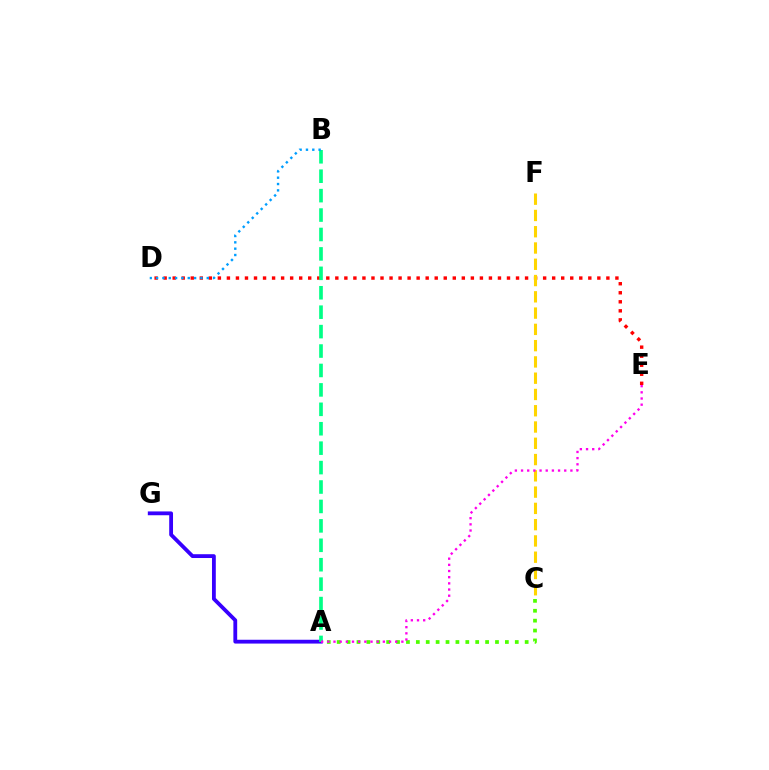{('D', 'E'): [{'color': '#ff0000', 'line_style': 'dotted', 'thickness': 2.45}], ('A', 'G'): [{'color': '#3700ff', 'line_style': 'solid', 'thickness': 2.74}], ('C', 'F'): [{'color': '#ffd500', 'line_style': 'dashed', 'thickness': 2.21}], ('A', 'C'): [{'color': '#4fff00', 'line_style': 'dotted', 'thickness': 2.69}], ('A', 'B'): [{'color': '#00ff86', 'line_style': 'dashed', 'thickness': 2.64}], ('A', 'E'): [{'color': '#ff00ed', 'line_style': 'dotted', 'thickness': 1.68}], ('B', 'D'): [{'color': '#009eff', 'line_style': 'dotted', 'thickness': 1.72}]}